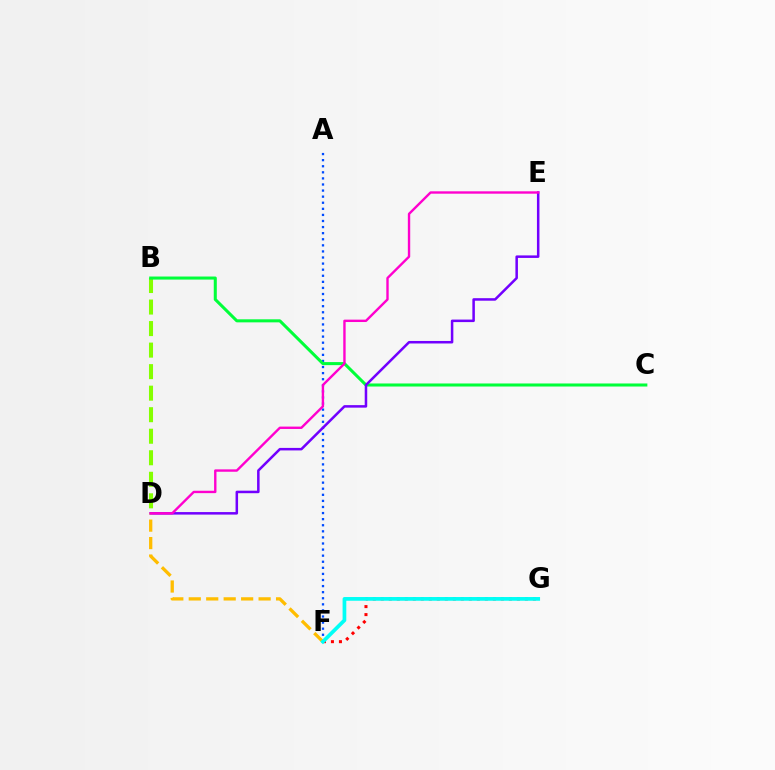{('F', 'G'): [{'color': '#ff0000', 'line_style': 'dotted', 'thickness': 2.18}, {'color': '#00fff6', 'line_style': 'solid', 'thickness': 2.67}], ('A', 'F'): [{'color': '#004bff', 'line_style': 'dotted', 'thickness': 1.65}], ('B', 'D'): [{'color': '#84ff00', 'line_style': 'dashed', 'thickness': 2.92}], ('B', 'C'): [{'color': '#00ff39', 'line_style': 'solid', 'thickness': 2.19}], ('D', 'E'): [{'color': '#7200ff', 'line_style': 'solid', 'thickness': 1.81}, {'color': '#ff00cf', 'line_style': 'solid', 'thickness': 1.72}], ('D', 'F'): [{'color': '#ffbd00', 'line_style': 'dashed', 'thickness': 2.37}]}